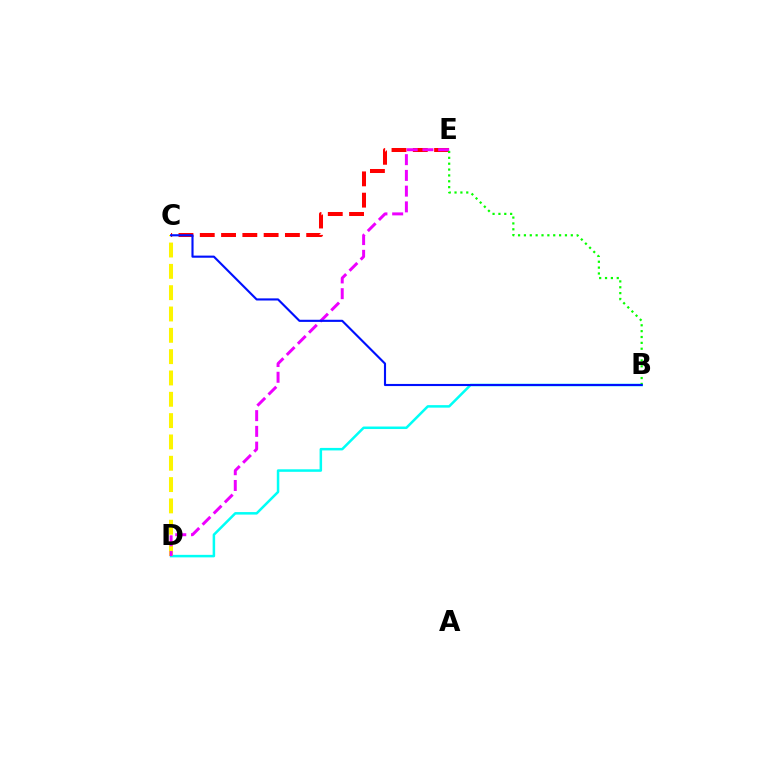{('B', 'D'): [{'color': '#00fff6', 'line_style': 'solid', 'thickness': 1.81}], ('C', 'E'): [{'color': '#ff0000', 'line_style': 'dashed', 'thickness': 2.89}], ('C', 'D'): [{'color': '#fcf500', 'line_style': 'dashed', 'thickness': 2.9}], ('D', 'E'): [{'color': '#ee00ff', 'line_style': 'dashed', 'thickness': 2.14}], ('B', 'E'): [{'color': '#08ff00', 'line_style': 'dotted', 'thickness': 1.59}], ('B', 'C'): [{'color': '#0010ff', 'line_style': 'solid', 'thickness': 1.53}]}